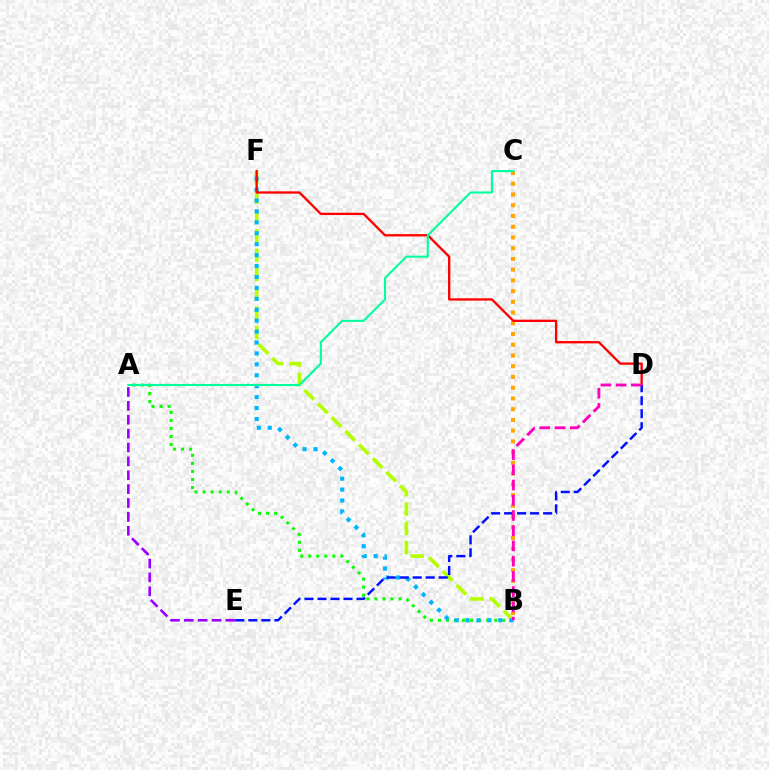{('B', 'F'): [{'color': '#b3ff00', 'line_style': 'dashed', 'thickness': 2.62}, {'color': '#00b5ff', 'line_style': 'dotted', 'thickness': 2.97}], ('B', 'C'): [{'color': '#ffa500', 'line_style': 'dotted', 'thickness': 2.92}], ('A', 'B'): [{'color': '#08ff00', 'line_style': 'dotted', 'thickness': 2.18}], ('A', 'E'): [{'color': '#9b00ff', 'line_style': 'dashed', 'thickness': 1.89}], ('D', 'F'): [{'color': '#ff0000', 'line_style': 'solid', 'thickness': 1.66}], ('D', 'E'): [{'color': '#0010ff', 'line_style': 'dashed', 'thickness': 1.77}], ('A', 'C'): [{'color': '#00ff9d', 'line_style': 'solid', 'thickness': 1.51}], ('B', 'D'): [{'color': '#ff00bd', 'line_style': 'dashed', 'thickness': 2.07}]}